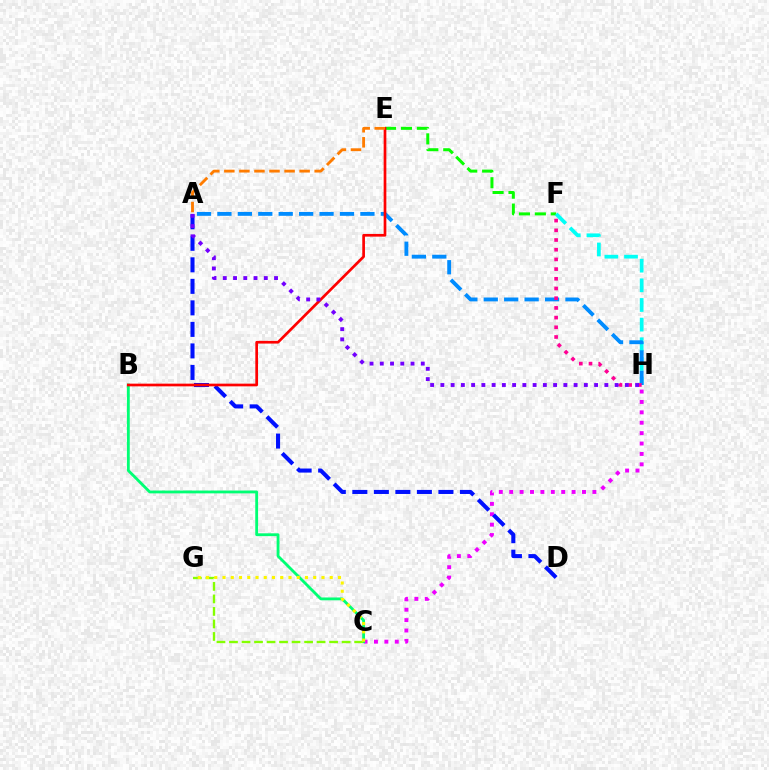{('E', 'F'): [{'color': '#08ff00', 'line_style': 'dashed', 'thickness': 2.16}], ('C', 'H'): [{'color': '#ee00ff', 'line_style': 'dotted', 'thickness': 2.82}], ('B', 'C'): [{'color': '#00ff74', 'line_style': 'solid', 'thickness': 2.04}], ('A', 'D'): [{'color': '#0010ff', 'line_style': 'dashed', 'thickness': 2.92}], ('F', 'H'): [{'color': '#00fff6', 'line_style': 'dashed', 'thickness': 2.67}, {'color': '#ff0094', 'line_style': 'dotted', 'thickness': 2.63}], ('A', 'H'): [{'color': '#008cff', 'line_style': 'dashed', 'thickness': 2.77}, {'color': '#7200ff', 'line_style': 'dotted', 'thickness': 2.78}], ('C', 'G'): [{'color': '#84ff00', 'line_style': 'dashed', 'thickness': 1.7}, {'color': '#fcf500', 'line_style': 'dotted', 'thickness': 2.24}], ('B', 'E'): [{'color': '#ff0000', 'line_style': 'solid', 'thickness': 1.94}], ('A', 'E'): [{'color': '#ff7c00', 'line_style': 'dashed', 'thickness': 2.05}]}